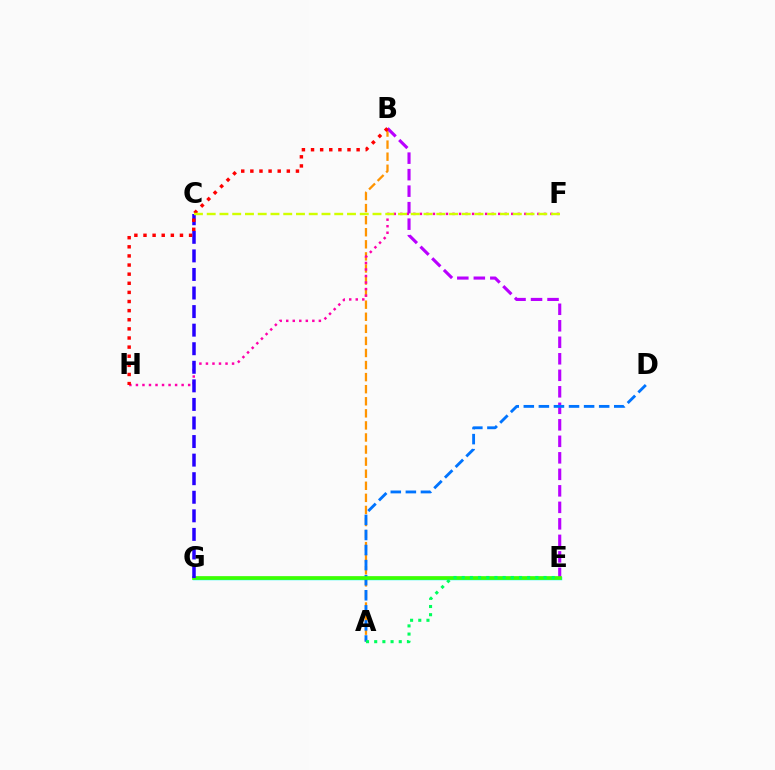{('E', 'G'): [{'color': '#00fff6', 'line_style': 'solid', 'thickness': 2.5}, {'color': '#3dff00', 'line_style': 'solid', 'thickness': 2.64}], ('A', 'B'): [{'color': '#ff9400', 'line_style': 'dashed', 'thickness': 1.64}], ('F', 'H'): [{'color': '#ff00ac', 'line_style': 'dotted', 'thickness': 1.77}], ('B', 'E'): [{'color': '#b900ff', 'line_style': 'dashed', 'thickness': 2.24}], ('A', 'D'): [{'color': '#0074ff', 'line_style': 'dashed', 'thickness': 2.05}], ('C', 'G'): [{'color': '#2500ff', 'line_style': 'dashed', 'thickness': 2.52}], ('B', 'H'): [{'color': '#ff0000', 'line_style': 'dotted', 'thickness': 2.48}], ('A', 'E'): [{'color': '#00ff5c', 'line_style': 'dotted', 'thickness': 2.22}], ('C', 'F'): [{'color': '#d1ff00', 'line_style': 'dashed', 'thickness': 1.73}]}